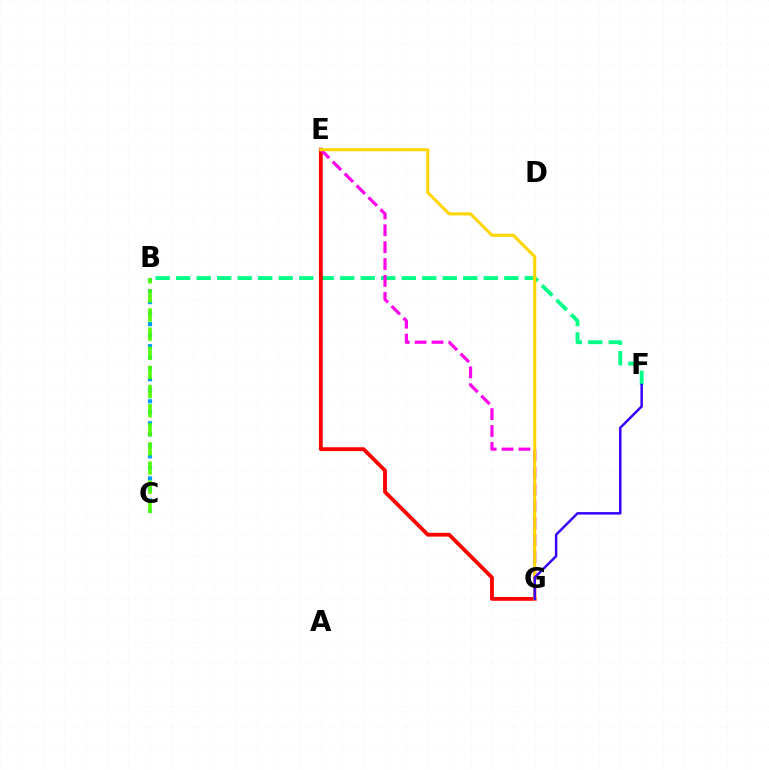{('B', 'F'): [{'color': '#00ff86', 'line_style': 'dashed', 'thickness': 2.79}], ('E', 'G'): [{'color': '#ff0000', 'line_style': 'solid', 'thickness': 2.75}, {'color': '#ff00ed', 'line_style': 'dashed', 'thickness': 2.29}, {'color': '#ffd500', 'line_style': 'solid', 'thickness': 2.21}], ('B', 'C'): [{'color': '#009eff', 'line_style': 'dotted', 'thickness': 2.99}, {'color': '#4fff00', 'line_style': 'dashed', 'thickness': 2.6}], ('F', 'G'): [{'color': '#3700ff', 'line_style': 'solid', 'thickness': 1.78}]}